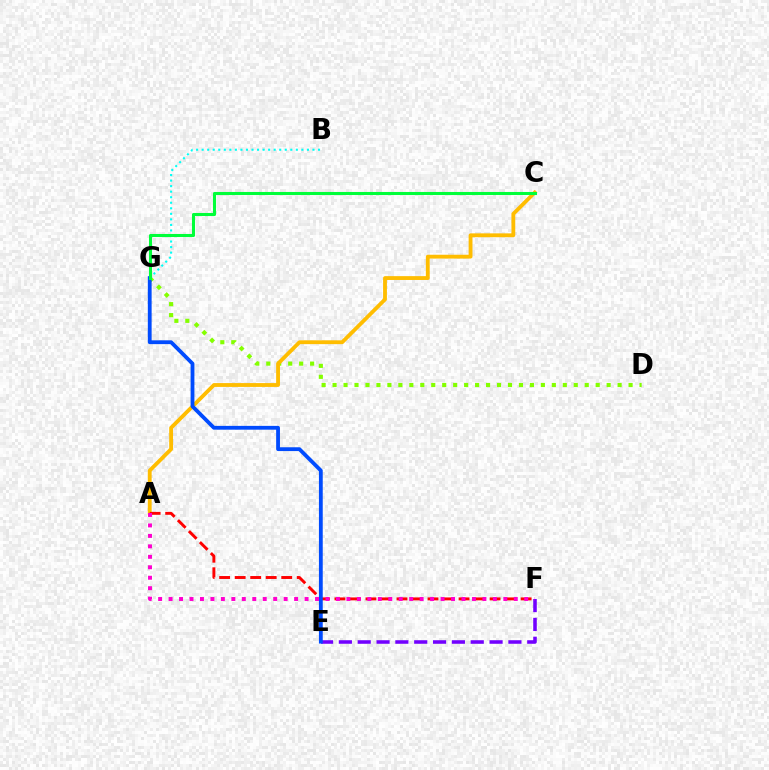{('D', 'G'): [{'color': '#84ff00', 'line_style': 'dotted', 'thickness': 2.98}], ('A', 'C'): [{'color': '#ffbd00', 'line_style': 'solid', 'thickness': 2.76}], ('E', 'F'): [{'color': '#7200ff', 'line_style': 'dashed', 'thickness': 2.56}], ('A', 'F'): [{'color': '#ff0000', 'line_style': 'dashed', 'thickness': 2.11}, {'color': '#ff00cf', 'line_style': 'dotted', 'thickness': 2.84}], ('E', 'G'): [{'color': '#004bff', 'line_style': 'solid', 'thickness': 2.74}], ('B', 'G'): [{'color': '#00fff6', 'line_style': 'dotted', 'thickness': 1.51}], ('C', 'G'): [{'color': '#00ff39', 'line_style': 'solid', 'thickness': 2.21}]}